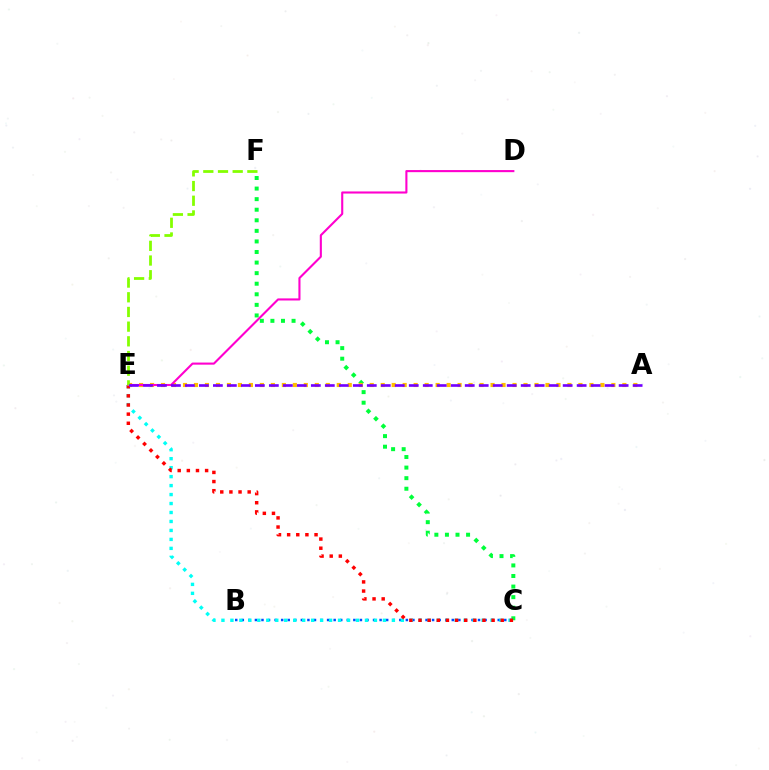{('C', 'F'): [{'color': '#00ff39', 'line_style': 'dotted', 'thickness': 2.87}], ('B', 'C'): [{'color': '#004bff', 'line_style': 'dotted', 'thickness': 1.78}], ('C', 'E'): [{'color': '#00fff6', 'line_style': 'dotted', 'thickness': 2.44}, {'color': '#ff0000', 'line_style': 'dotted', 'thickness': 2.48}], ('A', 'E'): [{'color': '#ffbd00', 'line_style': 'dotted', 'thickness': 2.98}, {'color': '#7200ff', 'line_style': 'dashed', 'thickness': 1.9}], ('D', 'E'): [{'color': '#ff00cf', 'line_style': 'solid', 'thickness': 1.51}], ('E', 'F'): [{'color': '#84ff00', 'line_style': 'dashed', 'thickness': 1.99}]}